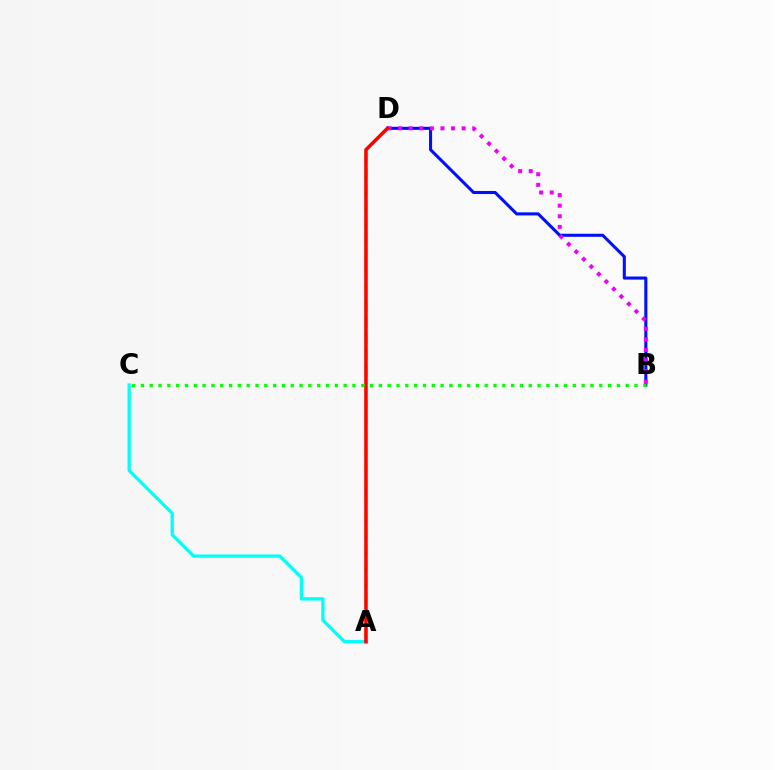{('B', 'D'): [{'color': '#0010ff', 'line_style': 'solid', 'thickness': 2.21}, {'color': '#ee00ff', 'line_style': 'dotted', 'thickness': 2.88}], ('A', 'C'): [{'color': '#00fff6', 'line_style': 'solid', 'thickness': 2.36}], ('A', 'D'): [{'color': '#fcf500', 'line_style': 'dashed', 'thickness': 2.22}, {'color': '#ff0000', 'line_style': 'solid', 'thickness': 2.53}], ('B', 'C'): [{'color': '#08ff00', 'line_style': 'dotted', 'thickness': 2.39}]}